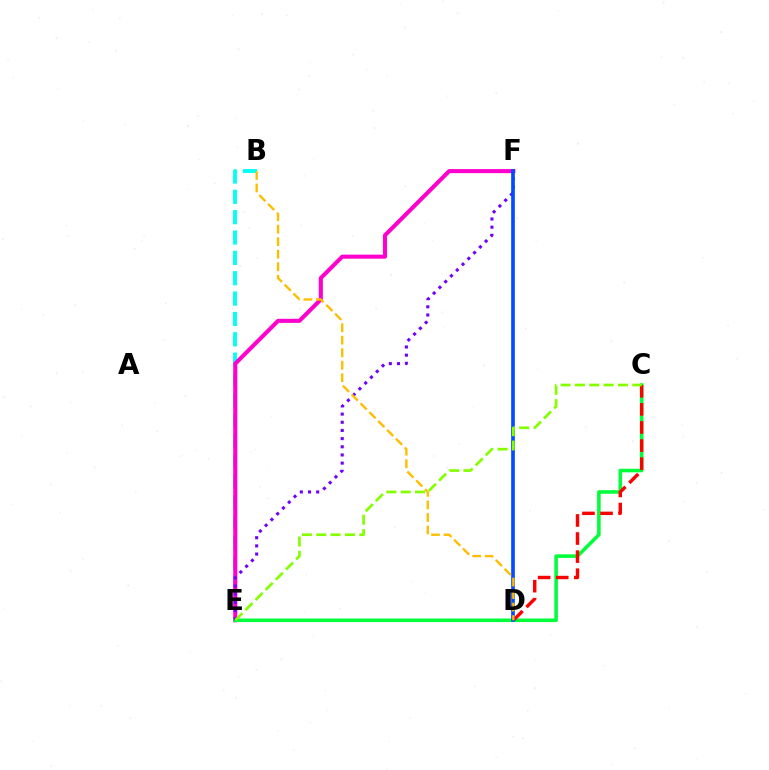{('B', 'E'): [{'color': '#00fff6', 'line_style': 'dashed', 'thickness': 2.77}], ('E', 'F'): [{'color': '#ff00cf', 'line_style': 'solid', 'thickness': 2.92}, {'color': '#7200ff', 'line_style': 'dotted', 'thickness': 2.22}], ('C', 'E'): [{'color': '#00ff39', 'line_style': 'solid', 'thickness': 2.56}, {'color': '#84ff00', 'line_style': 'dashed', 'thickness': 1.95}], ('C', 'D'): [{'color': '#ff0000', 'line_style': 'dashed', 'thickness': 2.46}], ('D', 'F'): [{'color': '#004bff', 'line_style': 'solid', 'thickness': 2.63}], ('B', 'D'): [{'color': '#ffbd00', 'line_style': 'dashed', 'thickness': 1.7}]}